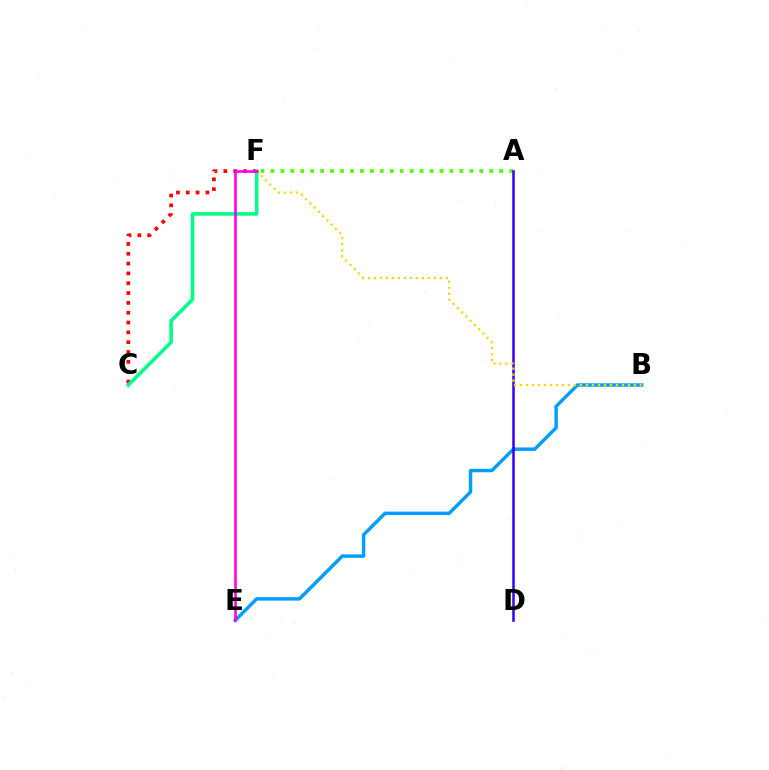{('B', 'E'): [{'color': '#009eff', 'line_style': 'solid', 'thickness': 2.47}], ('C', 'F'): [{'color': '#ff0000', 'line_style': 'dotted', 'thickness': 2.67}, {'color': '#00ff86', 'line_style': 'solid', 'thickness': 2.57}], ('A', 'F'): [{'color': '#4fff00', 'line_style': 'dotted', 'thickness': 2.7}], ('A', 'D'): [{'color': '#3700ff', 'line_style': 'solid', 'thickness': 1.82}], ('B', 'F'): [{'color': '#ffd500', 'line_style': 'dotted', 'thickness': 1.63}], ('E', 'F'): [{'color': '#ff00ed', 'line_style': 'solid', 'thickness': 1.88}]}